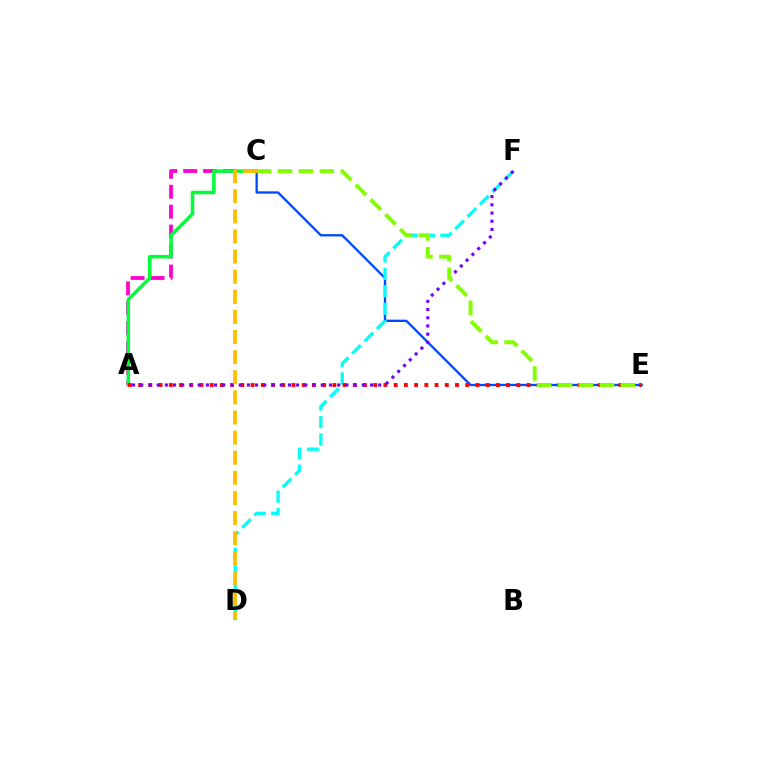{('A', 'C'): [{'color': '#ff00cf', 'line_style': 'dashed', 'thickness': 2.71}, {'color': '#00ff39', 'line_style': 'solid', 'thickness': 2.53}], ('C', 'E'): [{'color': '#004bff', 'line_style': 'solid', 'thickness': 1.68}, {'color': '#84ff00', 'line_style': 'dashed', 'thickness': 2.85}], ('D', 'F'): [{'color': '#00fff6', 'line_style': 'dashed', 'thickness': 2.37}], ('A', 'E'): [{'color': '#ff0000', 'line_style': 'dotted', 'thickness': 2.78}], ('A', 'F'): [{'color': '#7200ff', 'line_style': 'dotted', 'thickness': 2.23}], ('C', 'D'): [{'color': '#ffbd00', 'line_style': 'dashed', 'thickness': 2.73}]}